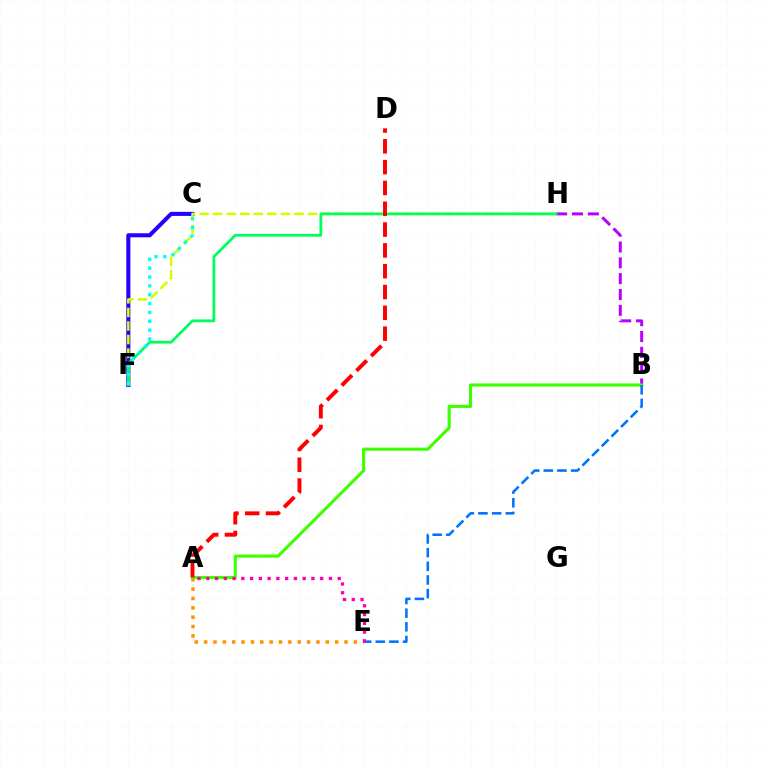{('A', 'E'): [{'color': '#ff9400', 'line_style': 'dotted', 'thickness': 2.54}, {'color': '#ff00ac', 'line_style': 'dotted', 'thickness': 2.38}], ('B', 'H'): [{'color': '#b900ff', 'line_style': 'dashed', 'thickness': 2.15}], ('C', 'F'): [{'color': '#2500ff', 'line_style': 'solid', 'thickness': 2.92}, {'color': '#00fff6', 'line_style': 'dotted', 'thickness': 2.41}], ('F', 'H'): [{'color': '#d1ff00', 'line_style': 'dashed', 'thickness': 1.84}, {'color': '#00ff5c', 'line_style': 'solid', 'thickness': 1.99}], ('A', 'B'): [{'color': '#3dff00', 'line_style': 'solid', 'thickness': 2.24}], ('B', 'E'): [{'color': '#0074ff', 'line_style': 'dashed', 'thickness': 1.86}], ('A', 'D'): [{'color': '#ff0000', 'line_style': 'dashed', 'thickness': 2.83}]}